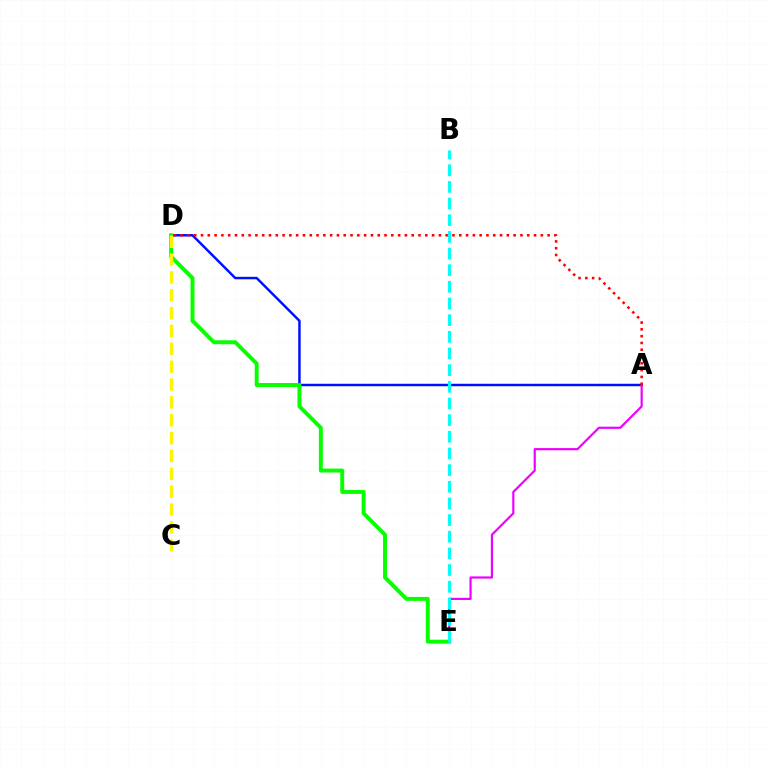{('A', 'D'): [{'color': '#0010ff', 'line_style': 'solid', 'thickness': 1.78}, {'color': '#ff0000', 'line_style': 'dotted', 'thickness': 1.85}], ('A', 'E'): [{'color': '#ee00ff', 'line_style': 'solid', 'thickness': 1.57}], ('D', 'E'): [{'color': '#08ff00', 'line_style': 'solid', 'thickness': 2.83}], ('C', 'D'): [{'color': '#fcf500', 'line_style': 'dashed', 'thickness': 2.43}], ('B', 'E'): [{'color': '#00fff6', 'line_style': 'dashed', 'thickness': 2.26}]}